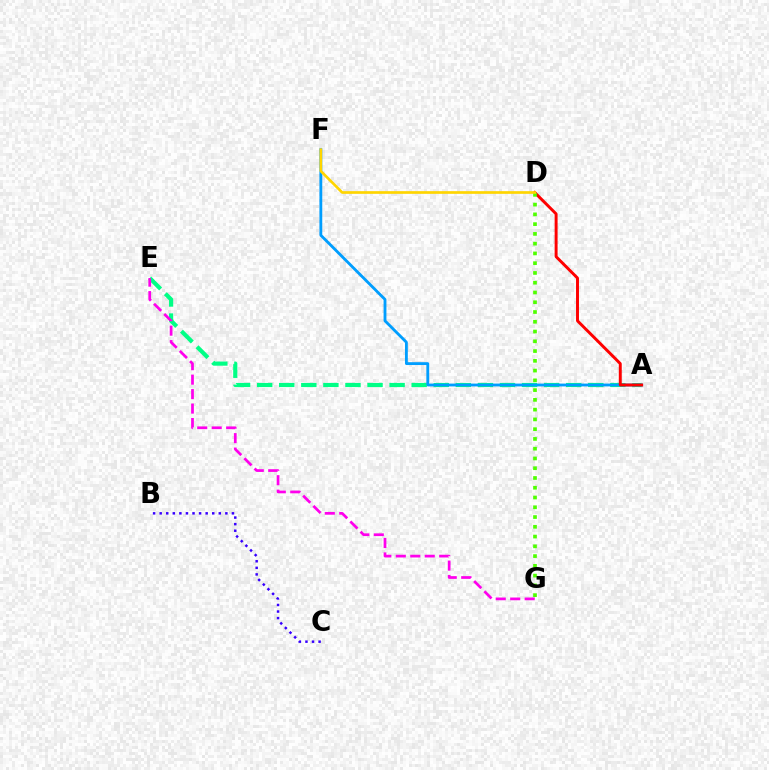{('A', 'E'): [{'color': '#00ff86', 'line_style': 'dashed', 'thickness': 3.0}], ('A', 'F'): [{'color': '#009eff', 'line_style': 'solid', 'thickness': 2.04}], ('A', 'D'): [{'color': '#ff0000', 'line_style': 'solid', 'thickness': 2.12}], ('D', 'G'): [{'color': '#4fff00', 'line_style': 'dotted', 'thickness': 2.65}], ('E', 'G'): [{'color': '#ff00ed', 'line_style': 'dashed', 'thickness': 1.97}], ('D', 'F'): [{'color': '#ffd500', 'line_style': 'solid', 'thickness': 1.93}], ('B', 'C'): [{'color': '#3700ff', 'line_style': 'dotted', 'thickness': 1.79}]}